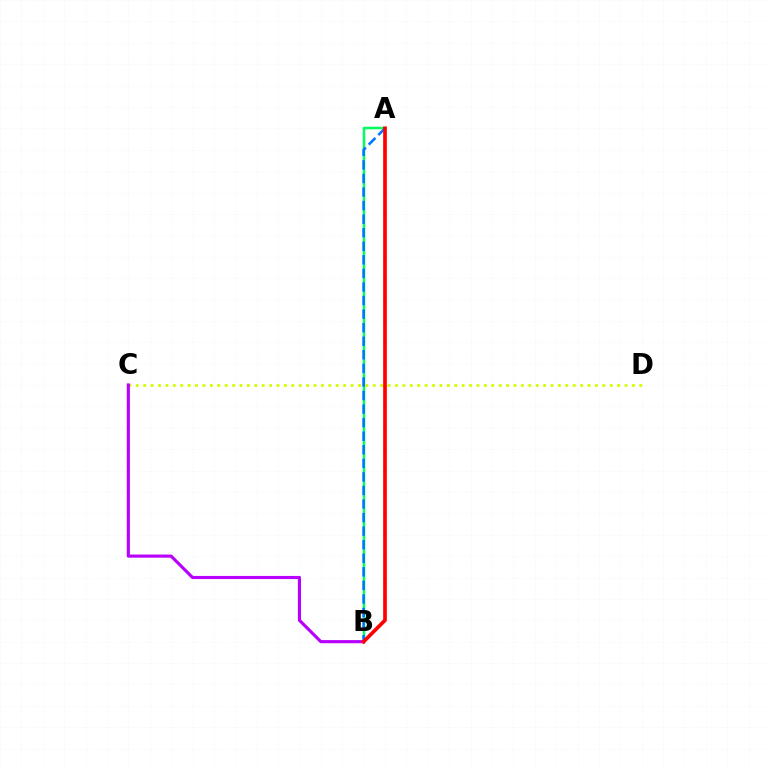{('A', 'B'): [{'color': '#00ff5c', 'line_style': 'solid', 'thickness': 1.8}, {'color': '#0074ff', 'line_style': 'dashed', 'thickness': 1.84}, {'color': '#ff0000', 'line_style': 'solid', 'thickness': 2.64}], ('C', 'D'): [{'color': '#d1ff00', 'line_style': 'dotted', 'thickness': 2.01}], ('B', 'C'): [{'color': '#b900ff', 'line_style': 'solid', 'thickness': 2.26}]}